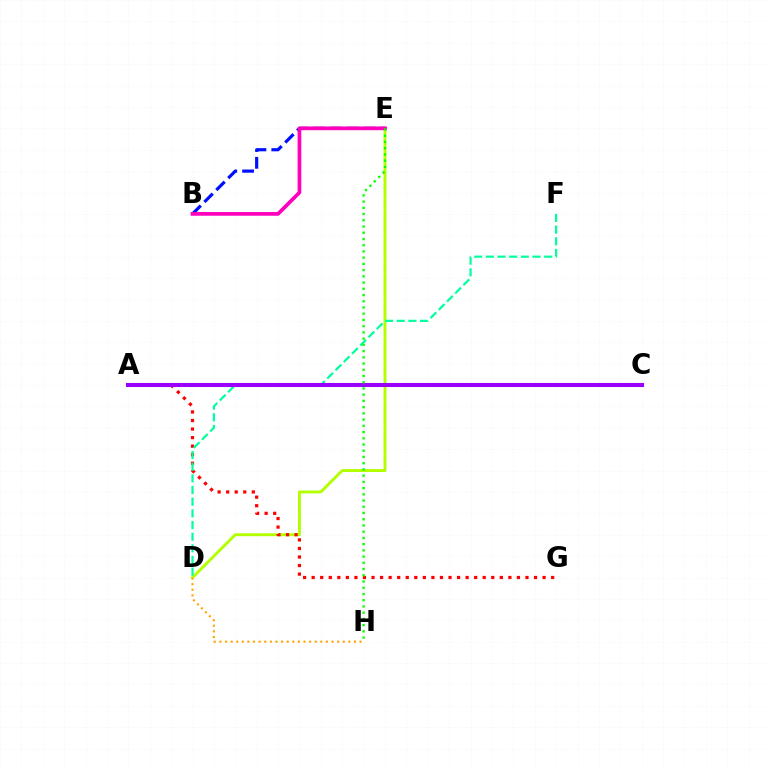{('D', 'E'): [{'color': '#b3ff00', 'line_style': 'solid', 'thickness': 2.09}], ('B', 'E'): [{'color': '#0010ff', 'line_style': 'dashed', 'thickness': 2.29}, {'color': '#ff00bd', 'line_style': 'solid', 'thickness': 2.68}], ('A', 'C'): [{'color': '#00b5ff', 'line_style': 'dashed', 'thickness': 1.57}, {'color': '#9b00ff', 'line_style': 'solid', 'thickness': 2.92}], ('A', 'G'): [{'color': '#ff0000', 'line_style': 'dotted', 'thickness': 2.32}], ('D', 'H'): [{'color': '#ffa500', 'line_style': 'dotted', 'thickness': 1.52}], ('D', 'F'): [{'color': '#00ff9d', 'line_style': 'dashed', 'thickness': 1.58}], ('E', 'H'): [{'color': '#08ff00', 'line_style': 'dotted', 'thickness': 1.69}]}